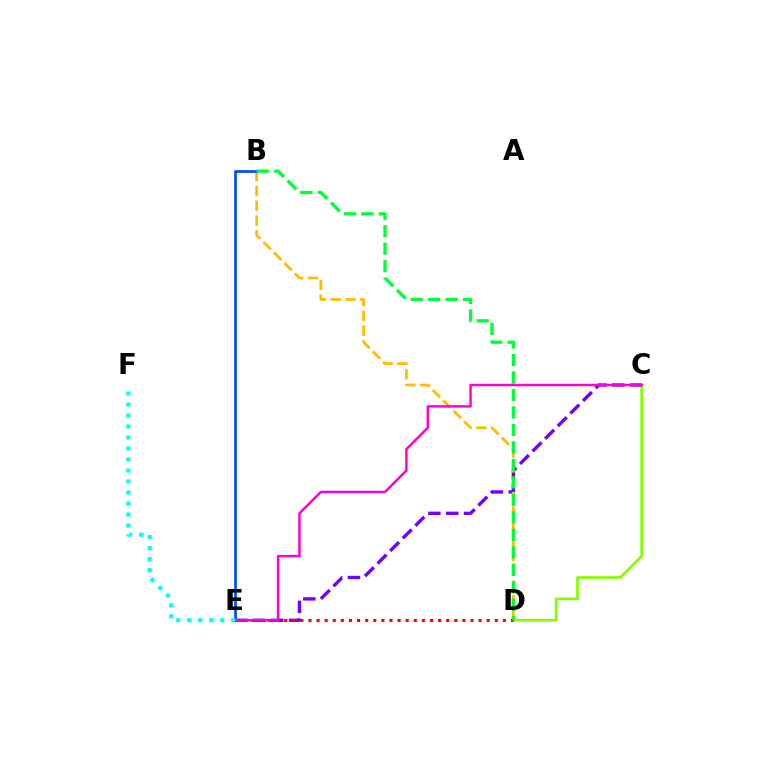{('C', 'D'): [{'color': '#84ff00', 'line_style': 'solid', 'thickness': 1.96}], ('C', 'E'): [{'color': '#7200ff', 'line_style': 'dashed', 'thickness': 2.42}, {'color': '#ff00cf', 'line_style': 'solid', 'thickness': 1.77}], ('B', 'D'): [{'color': '#ffbd00', 'line_style': 'dashed', 'thickness': 2.01}, {'color': '#00ff39', 'line_style': 'dashed', 'thickness': 2.37}], ('D', 'E'): [{'color': '#ff0000', 'line_style': 'dotted', 'thickness': 2.2}], ('B', 'E'): [{'color': '#004bff', 'line_style': 'solid', 'thickness': 1.95}], ('E', 'F'): [{'color': '#00fff6', 'line_style': 'dotted', 'thickness': 2.99}]}